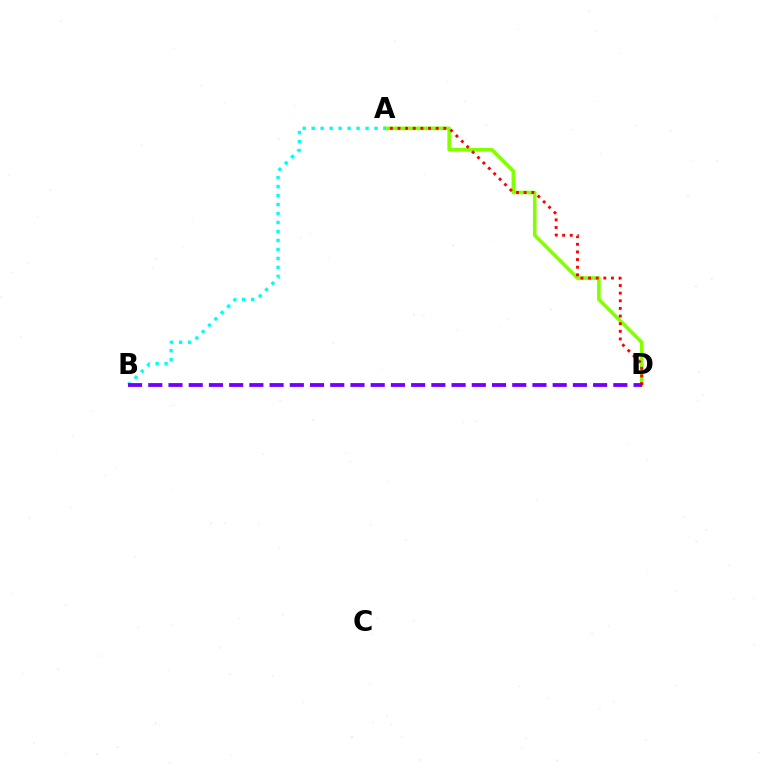{('A', 'D'): [{'color': '#84ff00', 'line_style': 'solid', 'thickness': 2.59}, {'color': '#ff0000', 'line_style': 'dotted', 'thickness': 2.07}], ('A', 'B'): [{'color': '#00fff6', 'line_style': 'dotted', 'thickness': 2.44}], ('B', 'D'): [{'color': '#7200ff', 'line_style': 'dashed', 'thickness': 2.75}]}